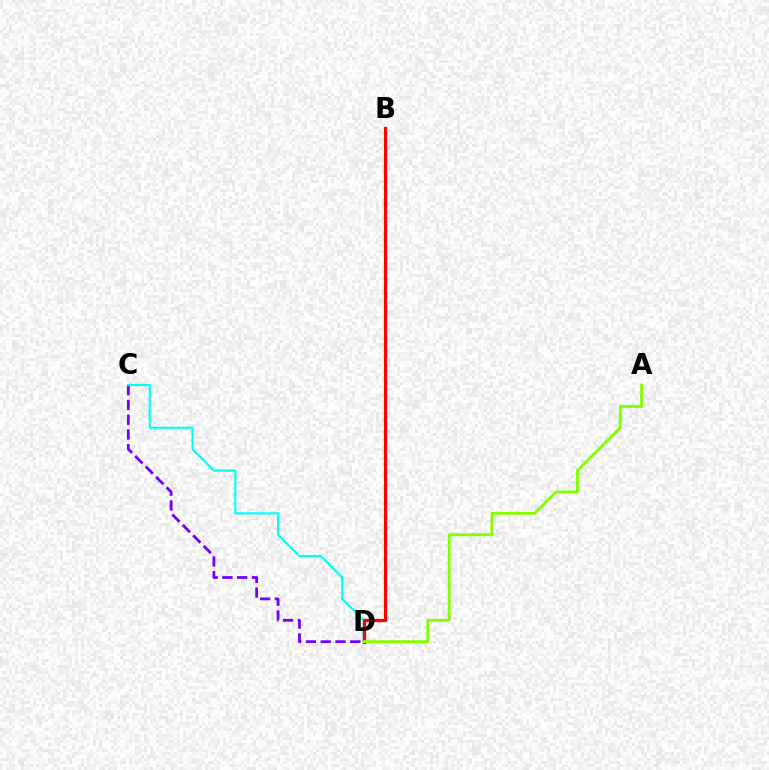{('C', 'D'): [{'color': '#7200ff', 'line_style': 'dashed', 'thickness': 2.01}, {'color': '#00fff6', 'line_style': 'solid', 'thickness': 1.53}], ('B', 'D'): [{'color': '#ff0000', 'line_style': 'solid', 'thickness': 2.32}], ('A', 'D'): [{'color': '#84ff00', 'line_style': 'solid', 'thickness': 2.09}]}